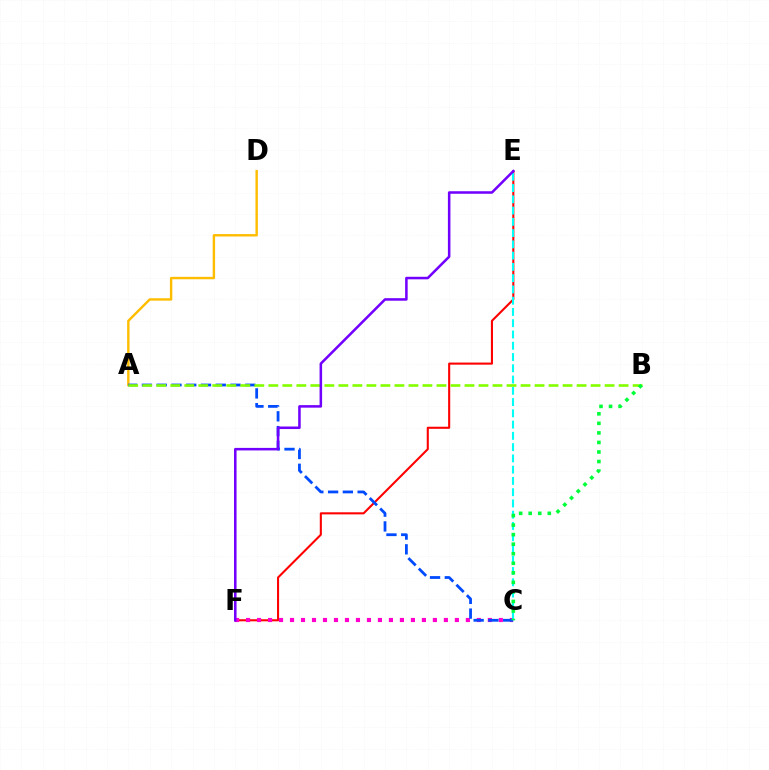{('E', 'F'): [{'color': '#ff0000', 'line_style': 'solid', 'thickness': 1.5}, {'color': '#7200ff', 'line_style': 'solid', 'thickness': 1.83}], ('A', 'D'): [{'color': '#ffbd00', 'line_style': 'solid', 'thickness': 1.74}], ('C', 'F'): [{'color': '#ff00cf', 'line_style': 'dotted', 'thickness': 2.99}], ('C', 'E'): [{'color': '#00fff6', 'line_style': 'dashed', 'thickness': 1.53}], ('A', 'C'): [{'color': '#004bff', 'line_style': 'dashed', 'thickness': 2.01}], ('A', 'B'): [{'color': '#84ff00', 'line_style': 'dashed', 'thickness': 1.9}], ('B', 'C'): [{'color': '#00ff39', 'line_style': 'dotted', 'thickness': 2.59}]}